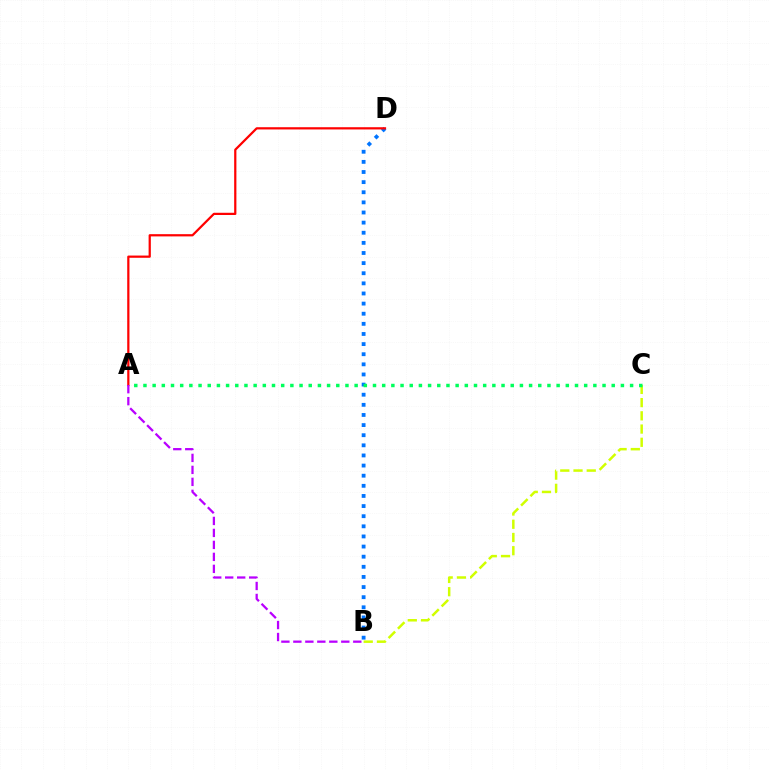{('B', 'C'): [{'color': '#d1ff00', 'line_style': 'dashed', 'thickness': 1.8}], ('B', 'D'): [{'color': '#0074ff', 'line_style': 'dotted', 'thickness': 2.75}], ('A', 'D'): [{'color': '#ff0000', 'line_style': 'solid', 'thickness': 1.61}], ('A', 'C'): [{'color': '#00ff5c', 'line_style': 'dotted', 'thickness': 2.49}], ('A', 'B'): [{'color': '#b900ff', 'line_style': 'dashed', 'thickness': 1.63}]}